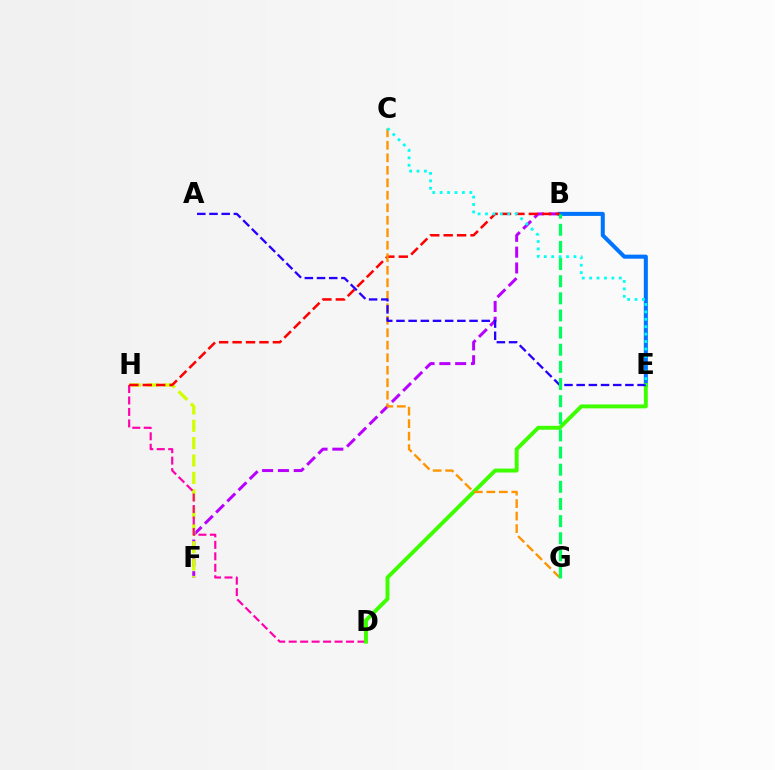{('B', 'F'): [{'color': '#b900ff', 'line_style': 'dashed', 'thickness': 2.15}], ('F', 'H'): [{'color': '#d1ff00', 'line_style': 'dashed', 'thickness': 2.36}], ('D', 'H'): [{'color': '#ff00ac', 'line_style': 'dashed', 'thickness': 1.56}], ('B', 'E'): [{'color': '#0074ff', 'line_style': 'solid', 'thickness': 2.91}], ('D', 'E'): [{'color': '#3dff00', 'line_style': 'solid', 'thickness': 2.82}], ('B', 'H'): [{'color': '#ff0000', 'line_style': 'dashed', 'thickness': 1.82}], ('C', 'G'): [{'color': '#ff9400', 'line_style': 'dashed', 'thickness': 1.7}], ('A', 'E'): [{'color': '#2500ff', 'line_style': 'dashed', 'thickness': 1.65}], ('B', 'G'): [{'color': '#00ff5c', 'line_style': 'dashed', 'thickness': 2.33}], ('C', 'E'): [{'color': '#00fff6', 'line_style': 'dotted', 'thickness': 2.02}]}